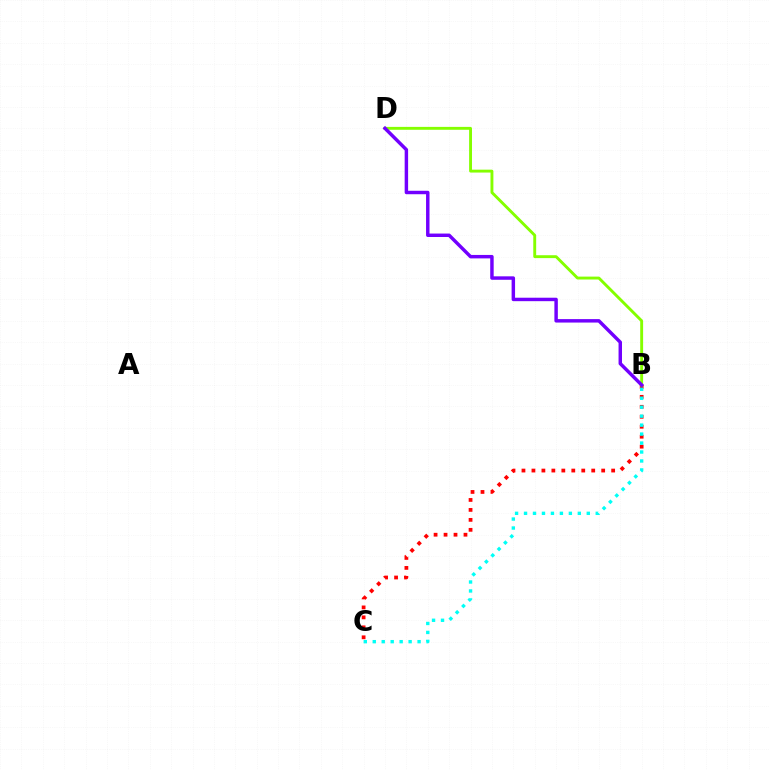{('B', 'C'): [{'color': '#ff0000', 'line_style': 'dotted', 'thickness': 2.71}, {'color': '#00fff6', 'line_style': 'dotted', 'thickness': 2.44}], ('B', 'D'): [{'color': '#84ff00', 'line_style': 'solid', 'thickness': 2.08}, {'color': '#7200ff', 'line_style': 'solid', 'thickness': 2.49}]}